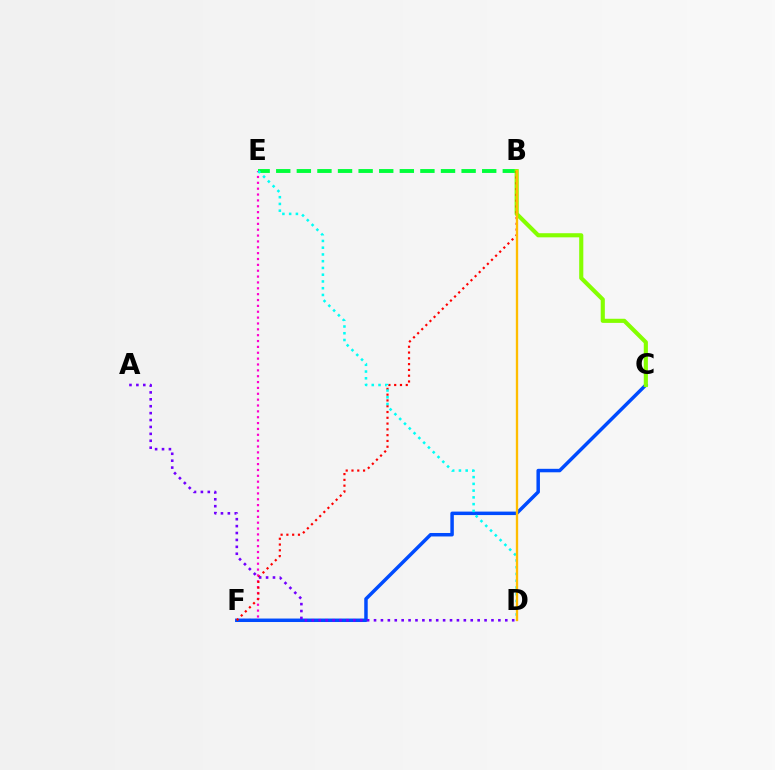{('E', 'F'): [{'color': '#ff00cf', 'line_style': 'dotted', 'thickness': 1.59}], ('B', 'E'): [{'color': '#00ff39', 'line_style': 'dashed', 'thickness': 2.8}], ('C', 'F'): [{'color': '#004bff', 'line_style': 'solid', 'thickness': 2.5}], ('B', 'C'): [{'color': '#84ff00', 'line_style': 'solid', 'thickness': 2.97}], ('B', 'F'): [{'color': '#ff0000', 'line_style': 'dotted', 'thickness': 1.57}], ('A', 'D'): [{'color': '#7200ff', 'line_style': 'dotted', 'thickness': 1.88}], ('D', 'E'): [{'color': '#00fff6', 'line_style': 'dotted', 'thickness': 1.83}], ('B', 'D'): [{'color': '#ffbd00', 'line_style': 'solid', 'thickness': 1.68}]}